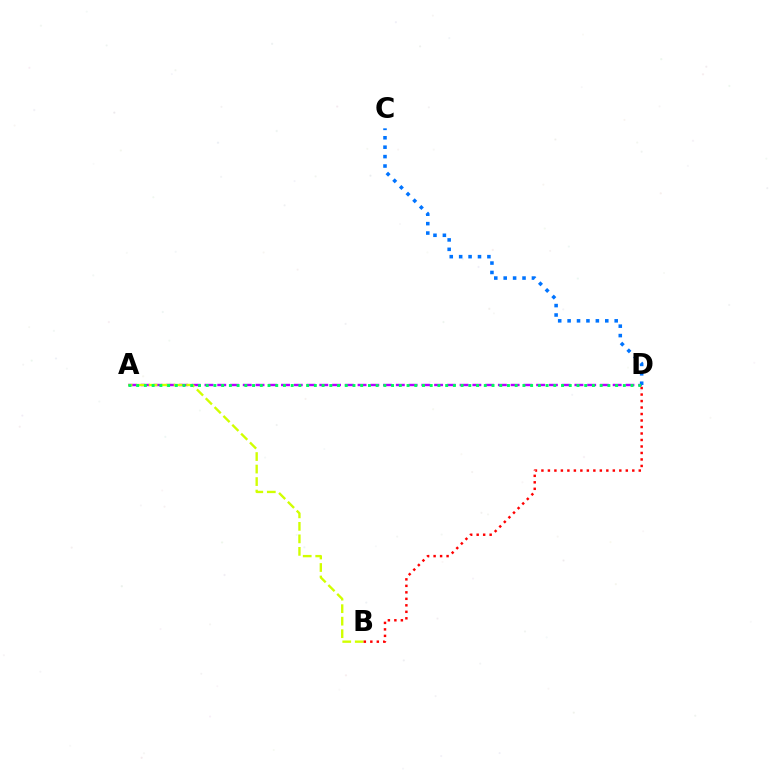{('A', 'D'): [{'color': '#b900ff', 'line_style': 'dashed', 'thickness': 1.73}, {'color': '#00ff5c', 'line_style': 'dotted', 'thickness': 2.1}], ('A', 'B'): [{'color': '#d1ff00', 'line_style': 'dashed', 'thickness': 1.7}], ('C', 'D'): [{'color': '#0074ff', 'line_style': 'dotted', 'thickness': 2.56}], ('B', 'D'): [{'color': '#ff0000', 'line_style': 'dotted', 'thickness': 1.76}]}